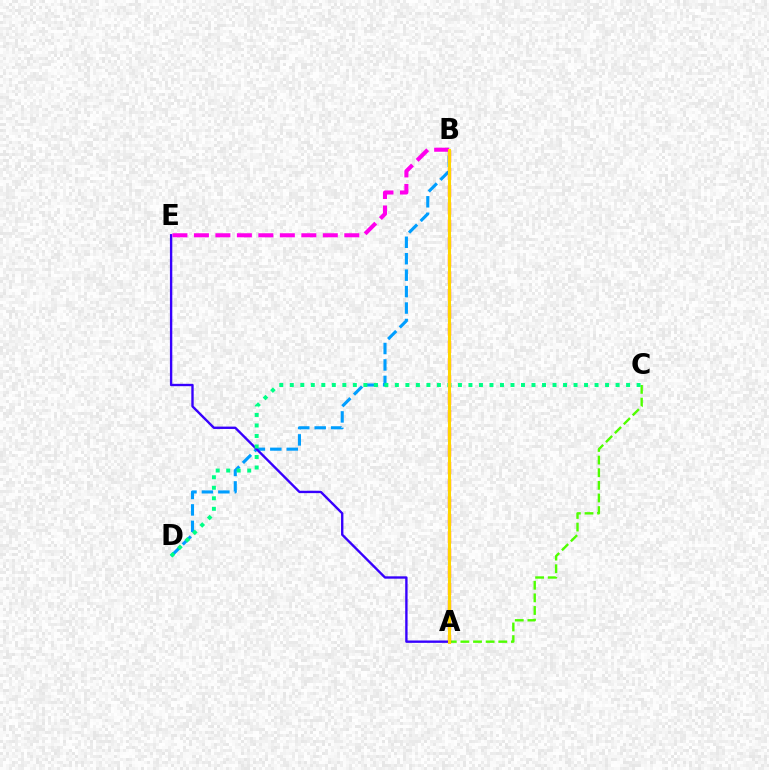{('B', 'D'): [{'color': '#009eff', 'line_style': 'dashed', 'thickness': 2.23}], ('A', 'C'): [{'color': '#4fff00', 'line_style': 'dashed', 'thickness': 1.72}], ('A', 'E'): [{'color': '#3700ff', 'line_style': 'solid', 'thickness': 1.7}], ('A', 'B'): [{'color': '#ff0000', 'line_style': 'dashed', 'thickness': 2.35}, {'color': '#ffd500', 'line_style': 'solid', 'thickness': 2.2}], ('B', 'E'): [{'color': '#ff00ed', 'line_style': 'dashed', 'thickness': 2.92}], ('C', 'D'): [{'color': '#00ff86', 'line_style': 'dotted', 'thickness': 2.86}]}